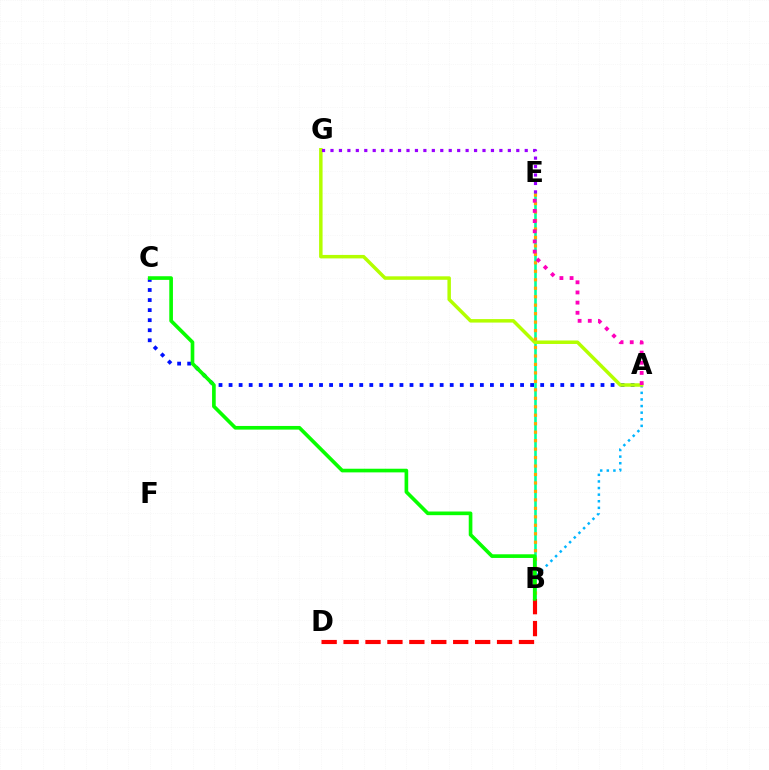{('B', 'E'): [{'color': '#00ff9d', 'line_style': 'solid', 'thickness': 1.88}, {'color': '#ffa500', 'line_style': 'dotted', 'thickness': 2.3}], ('A', 'B'): [{'color': '#00b5ff', 'line_style': 'dotted', 'thickness': 1.79}], ('A', 'C'): [{'color': '#0010ff', 'line_style': 'dotted', 'thickness': 2.73}], ('A', 'G'): [{'color': '#b3ff00', 'line_style': 'solid', 'thickness': 2.51}], ('B', 'D'): [{'color': '#ff0000', 'line_style': 'dashed', 'thickness': 2.98}], ('A', 'E'): [{'color': '#ff00bd', 'line_style': 'dotted', 'thickness': 2.76}], ('E', 'G'): [{'color': '#9b00ff', 'line_style': 'dotted', 'thickness': 2.29}], ('B', 'C'): [{'color': '#08ff00', 'line_style': 'solid', 'thickness': 2.63}]}